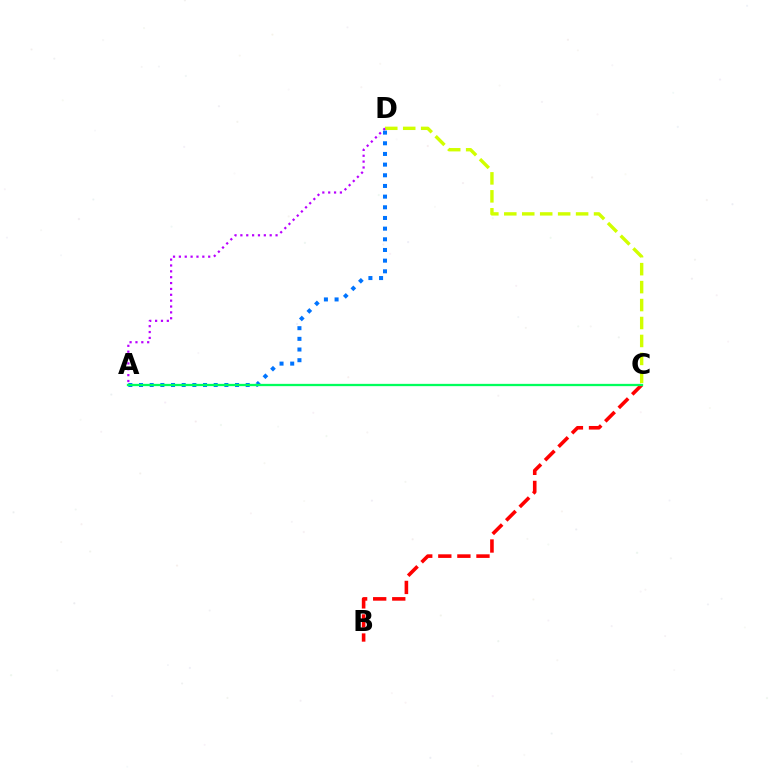{('C', 'D'): [{'color': '#d1ff00', 'line_style': 'dashed', 'thickness': 2.44}], ('A', 'D'): [{'color': '#0074ff', 'line_style': 'dotted', 'thickness': 2.9}, {'color': '#b900ff', 'line_style': 'dotted', 'thickness': 1.59}], ('B', 'C'): [{'color': '#ff0000', 'line_style': 'dashed', 'thickness': 2.59}], ('A', 'C'): [{'color': '#00ff5c', 'line_style': 'solid', 'thickness': 1.65}]}